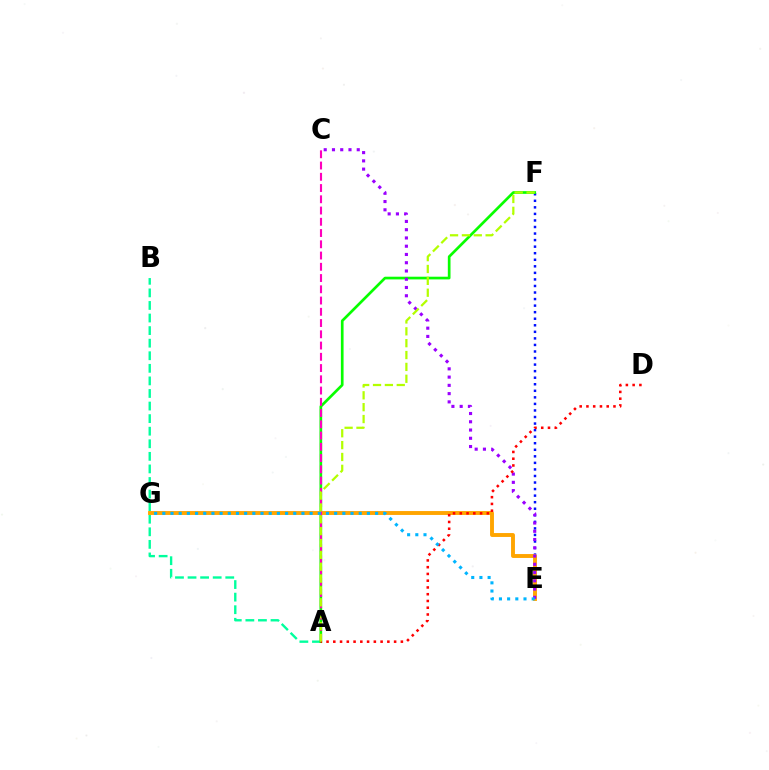{('E', 'F'): [{'color': '#0010ff', 'line_style': 'dotted', 'thickness': 1.78}], ('A', 'B'): [{'color': '#00ff9d', 'line_style': 'dashed', 'thickness': 1.71}], ('A', 'F'): [{'color': '#08ff00', 'line_style': 'solid', 'thickness': 1.94}, {'color': '#b3ff00', 'line_style': 'dashed', 'thickness': 1.61}], ('E', 'G'): [{'color': '#ffa500', 'line_style': 'solid', 'thickness': 2.8}, {'color': '#00b5ff', 'line_style': 'dotted', 'thickness': 2.22}], ('C', 'E'): [{'color': '#9b00ff', 'line_style': 'dotted', 'thickness': 2.24}], ('A', 'C'): [{'color': '#ff00bd', 'line_style': 'dashed', 'thickness': 1.53}], ('A', 'D'): [{'color': '#ff0000', 'line_style': 'dotted', 'thickness': 1.84}]}